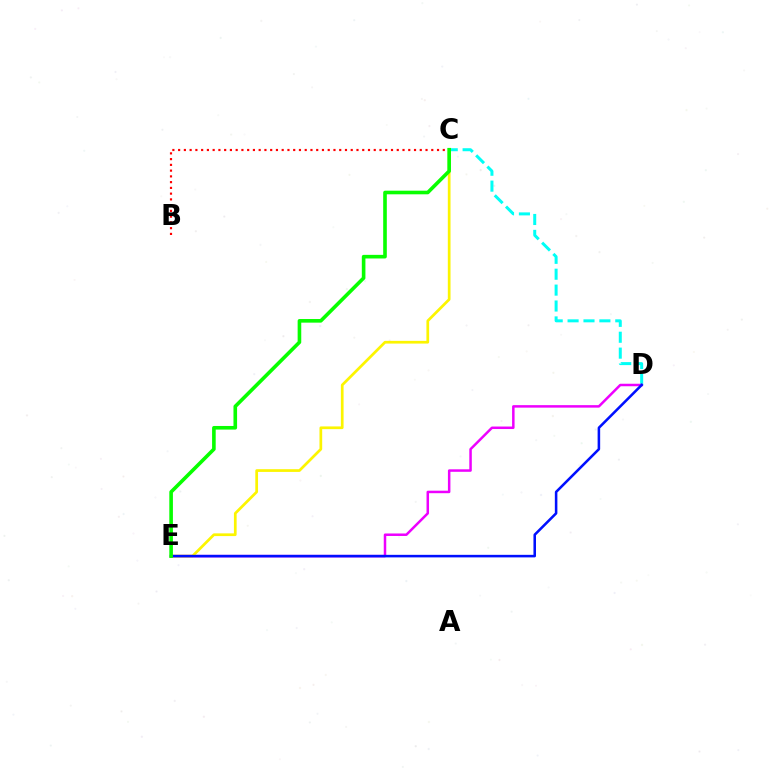{('C', 'D'): [{'color': '#00fff6', 'line_style': 'dashed', 'thickness': 2.16}], ('D', 'E'): [{'color': '#ee00ff', 'line_style': 'solid', 'thickness': 1.8}, {'color': '#0010ff', 'line_style': 'solid', 'thickness': 1.84}], ('C', 'E'): [{'color': '#fcf500', 'line_style': 'solid', 'thickness': 1.95}, {'color': '#08ff00', 'line_style': 'solid', 'thickness': 2.6}], ('B', 'C'): [{'color': '#ff0000', 'line_style': 'dotted', 'thickness': 1.56}]}